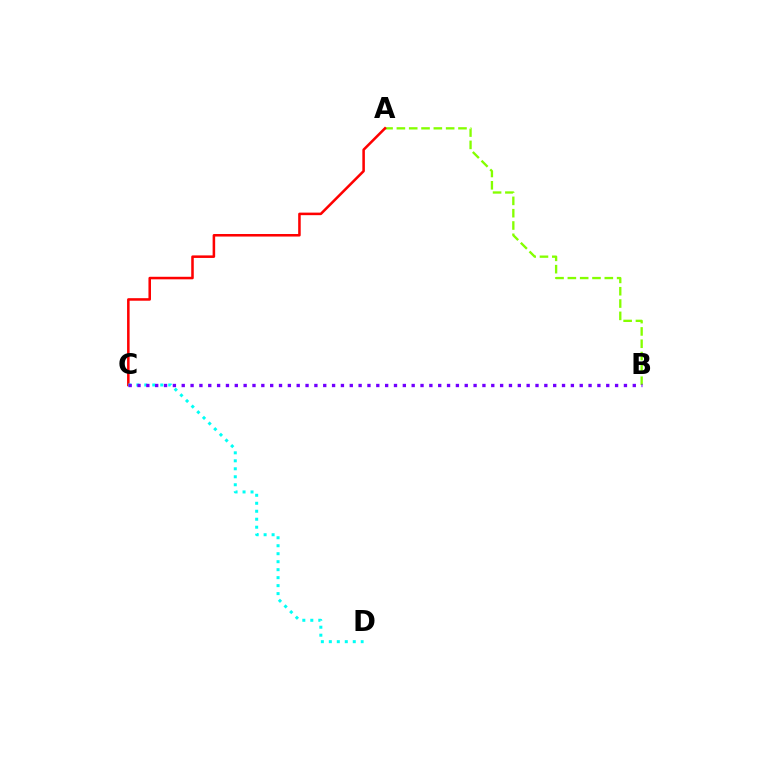{('A', 'B'): [{'color': '#84ff00', 'line_style': 'dashed', 'thickness': 1.67}], ('A', 'C'): [{'color': '#ff0000', 'line_style': 'solid', 'thickness': 1.83}], ('C', 'D'): [{'color': '#00fff6', 'line_style': 'dotted', 'thickness': 2.17}], ('B', 'C'): [{'color': '#7200ff', 'line_style': 'dotted', 'thickness': 2.4}]}